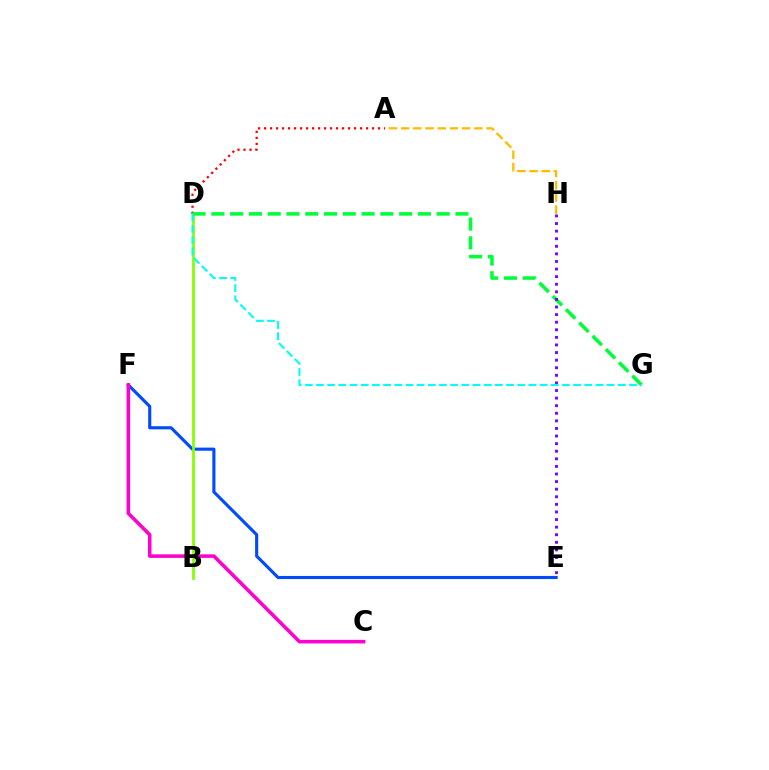{('A', 'H'): [{'color': '#ffbd00', 'line_style': 'dashed', 'thickness': 1.66}], ('A', 'D'): [{'color': '#ff0000', 'line_style': 'dotted', 'thickness': 1.63}], ('E', 'F'): [{'color': '#004bff', 'line_style': 'solid', 'thickness': 2.24}], ('B', 'D'): [{'color': '#84ff00', 'line_style': 'solid', 'thickness': 1.99}], ('D', 'G'): [{'color': '#00ff39', 'line_style': 'dashed', 'thickness': 2.55}, {'color': '#00fff6', 'line_style': 'dashed', 'thickness': 1.52}], ('C', 'F'): [{'color': '#ff00cf', 'line_style': 'solid', 'thickness': 2.56}], ('E', 'H'): [{'color': '#7200ff', 'line_style': 'dotted', 'thickness': 2.06}]}